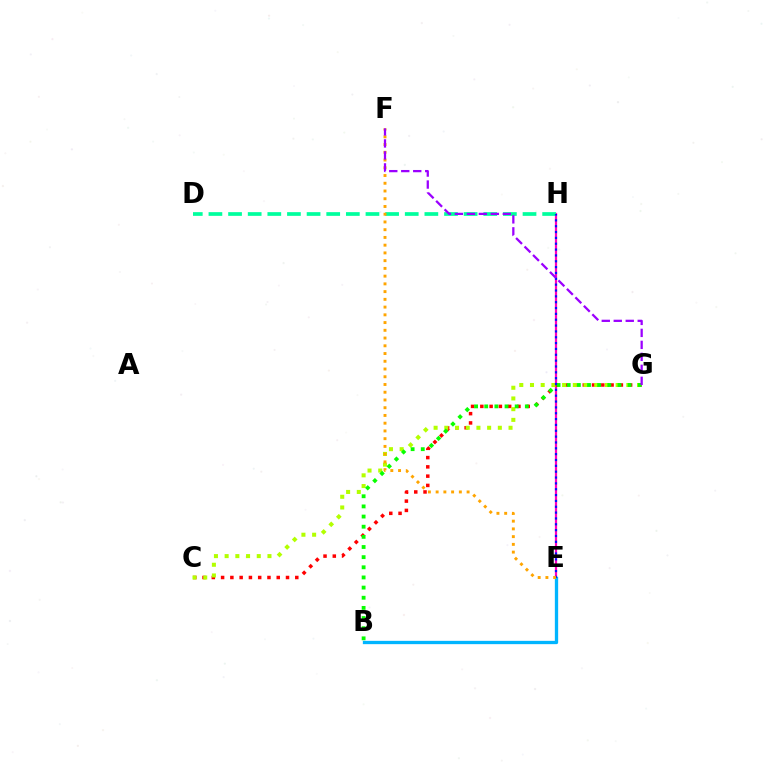{('E', 'H'): [{'color': '#ff00bd', 'line_style': 'solid', 'thickness': 1.6}, {'color': '#0010ff', 'line_style': 'dotted', 'thickness': 1.59}], ('C', 'G'): [{'color': '#ff0000', 'line_style': 'dotted', 'thickness': 2.52}, {'color': '#b3ff00', 'line_style': 'dotted', 'thickness': 2.91}], ('D', 'H'): [{'color': '#00ff9d', 'line_style': 'dashed', 'thickness': 2.67}], ('B', 'G'): [{'color': '#08ff00', 'line_style': 'dotted', 'thickness': 2.76}], ('B', 'E'): [{'color': '#00b5ff', 'line_style': 'solid', 'thickness': 2.38}], ('E', 'F'): [{'color': '#ffa500', 'line_style': 'dotted', 'thickness': 2.1}], ('F', 'G'): [{'color': '#9b00ff', 'line_style': 'dashed', 'thickness': 1.63}]}